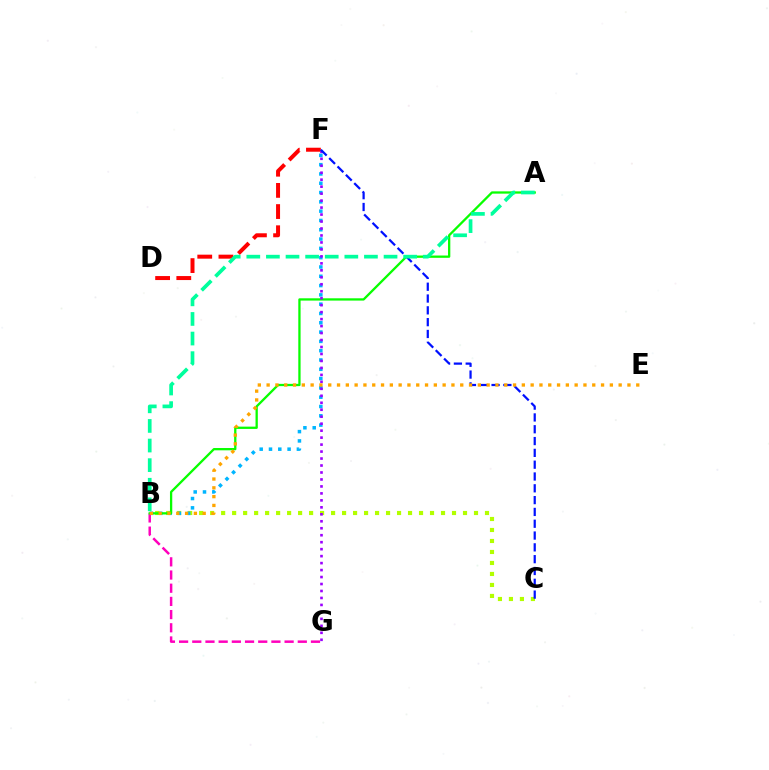{('B', 'C'): [{'color': '#b3ff00', 'line_style': 'dotted', 'thickness': 2.99}], ('D', 'F'): [{'color': '#ff0000', 'line_style': 'dashed', 'thickness': 2.88}], ('B', 'G'): [{'color': '#ff00bd', 'line_style': 'dashed', 'thickness': 1.79}], ('B', 'F'): [{'color': '#00b5ff', 'line_style': 'dotted', 'thickness': 2.53}], ('A', 'B'): [{'color': '#08ff00', 'line_style': 'solid', 'thickness': 1.65}, {'color': '#00ff9d', 'line_style': 'dashed', 'thickness': 2.66}], ('F', 'G'): [{'color': '#9b00ff', 'line_style': 'dotted', 'thickness': 1.89}], ('C', 'F'): [{'color': '#0010ff', 'line_style': 'dashed', 'thickness': 1.6}], ('B', 'E'): [{'color': '#ffa500', 'line_style': 'dotted', 'thickness': 2.39}]}